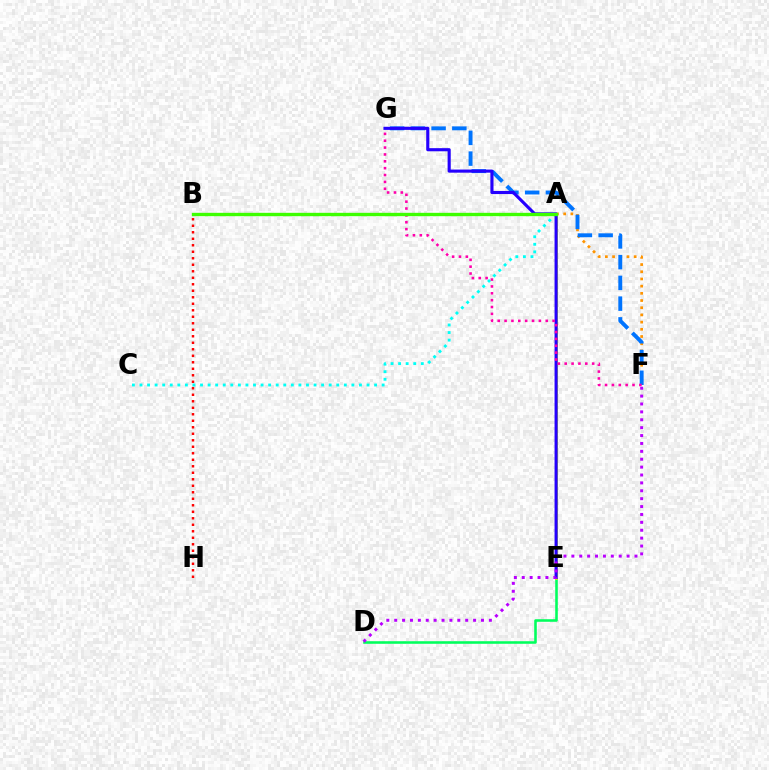{('A', 'F'): [{'color': '#ff9400', 'line_style': 'dotted', 'thickness': 1.96}], ('D', 'E'): [{'color': '#00ff5c', 'line_style': 'solid', 'thickness': 1.85}], ('A', 'E'): [{'color': '#d1ff00', 'line_style': 'solid', 'thickness': 2.04}], ('F', 'G'): [{'color': '#0074ff', 'line_style': 'dashed', 'thickness': 2.82}, {'color': '#ff00ac', 'line_style': 'dotted', 'thickness': 1.86}], ('B', 'H'): [{'color': '#ff0000', 'line_style': 'dotted', 'thickness': 1.77}], ('A', 'C'): [{'color': '#00fff6', 'line_style': 'dotted', 'thickness': 2.06}], ('E', 'G'): [{'color': '#2500ff', 'line_style': 'solid', 'thickness': 2.24}], ('A', 'B'): [{'color': '#3dff00', 'line_style': 'solid', 'thickness': 2.42}], ('D', 'F'): [{'color': '#b900ff', 'line_style': 'dotted', 'thickness': 2.14}]}